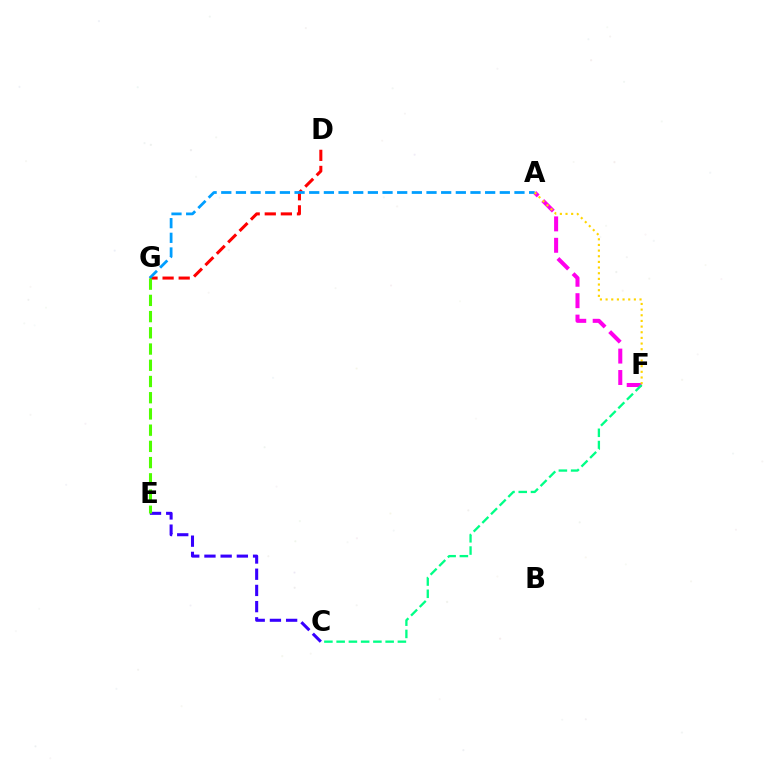{('A', 'F'): [{'color': '#ff00ed', 'line_style': 'dashed', 'thickness': 2.91}, {'color': '#ffd500', 'line_style': 'dotted', 'thickness': 1.54}], ('C', 'F'): [{'color': '#00ff86', 'line_style': 'dashed', 'thickness': 1.66}], ('D', 'G'): [{'color': '#ff0000', 'line_style': 'dashed', 'thickness': 2.19}], ('C', 'E'): [{'color': '#3700ff', 'line_style': 'dashed', 'thickness': 2.2}], ('A', 'G'): [{'color': '#009eff', 'line_style': 'dashed', 'thickness': 1.99}], ('E', 'G'): [{'color': '#4fff00', 'line_style': 'dashed', 'thickness': 2.2}]}